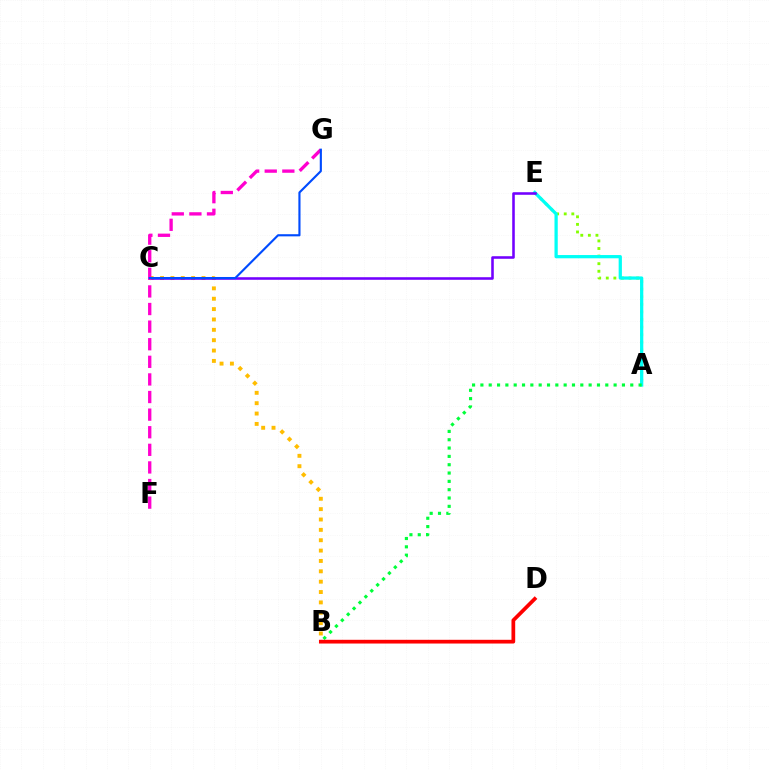{('A', 'E'): [{'color': '#84ff00', 'line_style': 'dotted', 'thickness': 2.06}, {'color': '#00fff6', 'line_style': 'solid', 'thickness': 2.34}], ('B', 'C'): [{'color': '#ffbd00', 'line_style': 'dotted', 'thickness': 2.82}], ('A', 'B'): [{'color': '#00ff39', 'line_style': 'dotted', 'thickness': 2.26}], ('B', 'D'): [{'color': '#ff0000', 'line_style': 'solid', 'thickness': 2.68}], ('C', 'E'): [{'color': '#7200ff', 'line_style': 'solid', 'thickness': 1.85}], ('F', 'G'): [{'color': '#ff00cf', 'line_style': 'dashed', 'thickness': 2.39}], ('C', 'G'): [{'color': '#004bff', 'line_style': 'solid', 'thickness': 1.54}]}